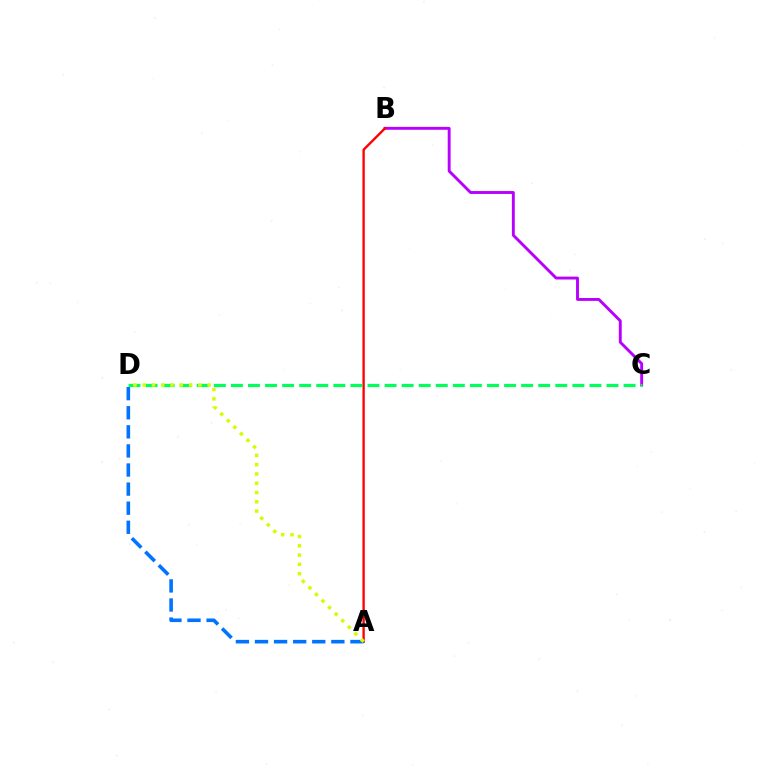{('B', 'C'): [{'color': '#b900ff', 'line_style': 'solid', 'thickness': 2.09}], ('A', 'B'): [{'color': '#ff0000', 'line_style': 'solid', 'thickness': 1.7}], ('A', 'D'): [{'color': '#0074ff', 'line_style': 'dashed', 'thickness': 2.59}, {'color': '#d1ff00', 'line_style': 'dotted', 'thickness': 2.52}], ('C', 'D'): [{'color': '#00ff5c', 'line_style': 'dashed', 'thickness': 2.32}]}